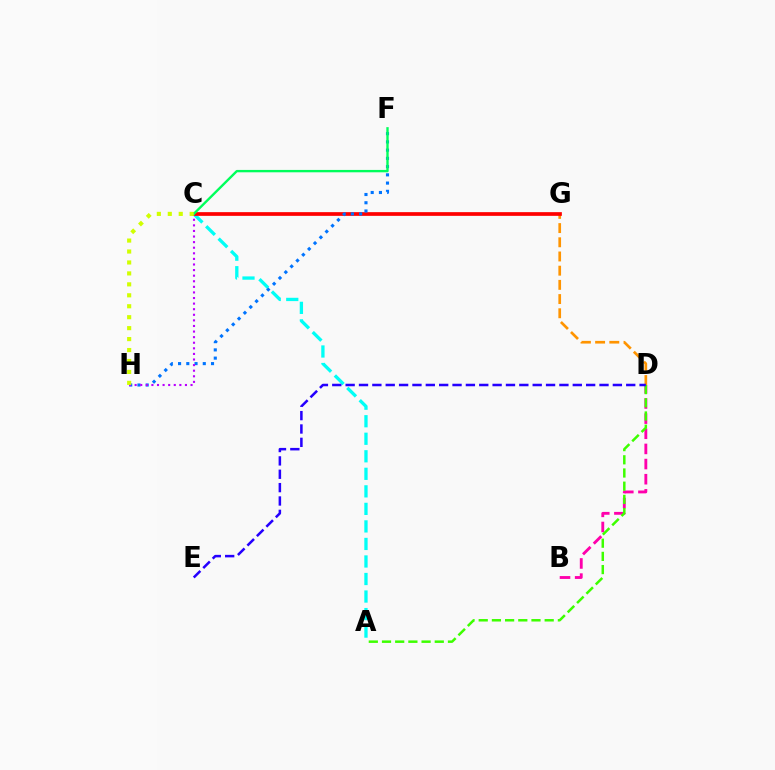{('A', 'C'): [{'color': '#00fff6', 'line_style': 'dashed', 'thickness': 2.38}], ('B', 'D'): [{'color': '#ff00ac', 'line_style': 'dashed', 'thickness': 2.06}], ('D', 'G'): [{'color': '#ff9400', 'line_style': 'dashed', 'thickness': 1.93}], ('C', 'G'): [{'color': '#ff0000', 'line_style': 'solid', 'thickness': 2.67}], ('F', 'H'): [{'color': '#0074ff', 'line_style': 'dotted', 'thickness': 2.24}], ('C', 'H'): [{'color': '#b900ff', 'line_style': 'dotted', 'thickness': 1.52}, {'color': '#d1ff00', 'line_style': 'dotted', 'thickness': 2.97}], ('A', 'D'): [{'color': '#3dff00', 'line_style': 'dashed', 'thickness': 1.79}], ('C', 'F'): [{'color': '#00ff5c', 'line_style': 'solid', 'thickness': 1.71}], ('D', 'E'): [{'color': '#2500ff', 'line_style': 'dashed', 'thickness': 1.82}]}